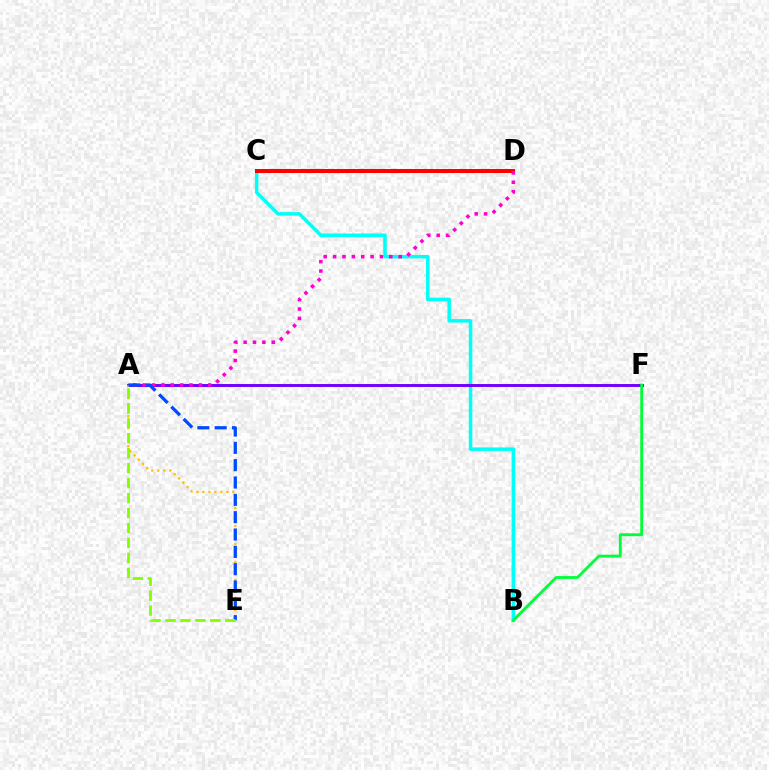{('B', 'C'): [{'color': '#00fff6', 'line_style': 'solid', 'thickness': 2.52}], ('A', 'F'): [{'color': '#7200ff', 'line_style': 'solid', 'thickness': 2.11}], ('B', 'F'): [{'color': '#00ff39', 'line_style': 'solid', 'thickness': 2.04}], ('A', 'E'): [{'color': '#ffbd00', 'line_style': 'dotted', 'thickness': 1.63}, {'color': '#004bff', 'line_style': 'dashed', 'thickness': 2.35}, {'color': '#84ff00', 'line_style': 'dashed', 'thickness': 2.03}], ('C', 'D'): [{'color': '#ff0000', 'line_style': 'solid', 'thickness': 2.9}], ('A', 'D'): [{'color': '#ff00cf', 'line_style': 'dotted', 'thickness': 2.55}]}